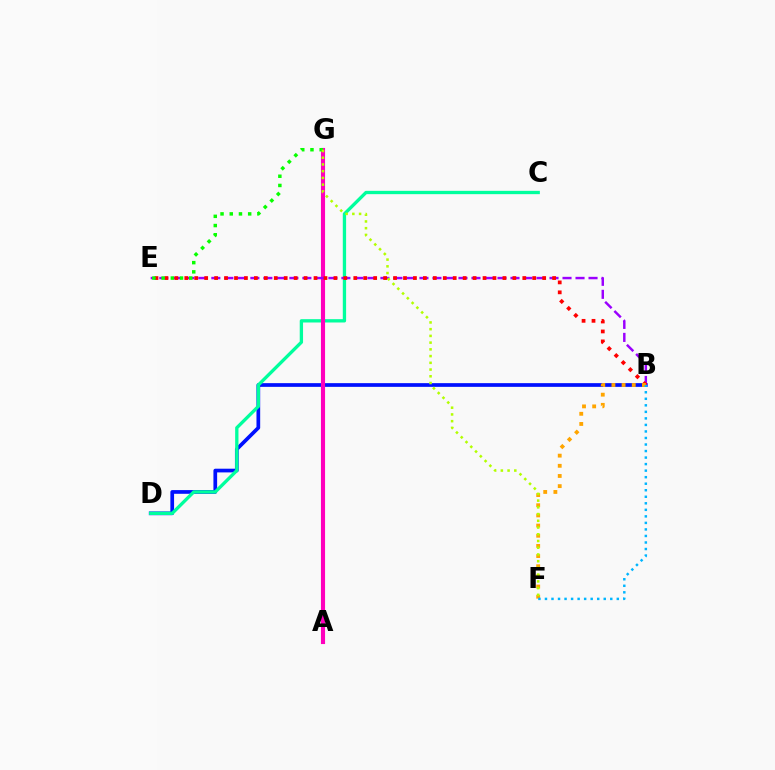{('B', 'D'): [{'color': '#0010ff', 'line_style': 'solid', 'thickness': 2.67}], ('C', 'D'): [{'color': '#00ff9d', 'line_style': 'solid', 'thickness': 2.39}], ('A', 'G'): [{'color': '#ff00bd', 'line_style': 'solid', 'thickness': 2.96}], ('B', 'E'): [{'color': '#9b00ff', 'line_style': 'dashed', 'thickness': 1.77}, {'color': '#ff0000', 'line_style': 'dotted', 'thickness': 2.7}], ('E', 'G'): [{'color': '#08ff00', 'line_style': 'dotted', 'thickness': 2.5}], ('B', 'F'): [{'color': '#ffa500', 'line_style': 'dotted', 'thickness': 2.76}, {'color': '#00b5ff', 'line_style': 'dotted', 'thickness': 1.77}], ('F', 'G'): [{'color': '#b3ff00', 'line_style': 'dotted', 'thickness': 1.83}]}